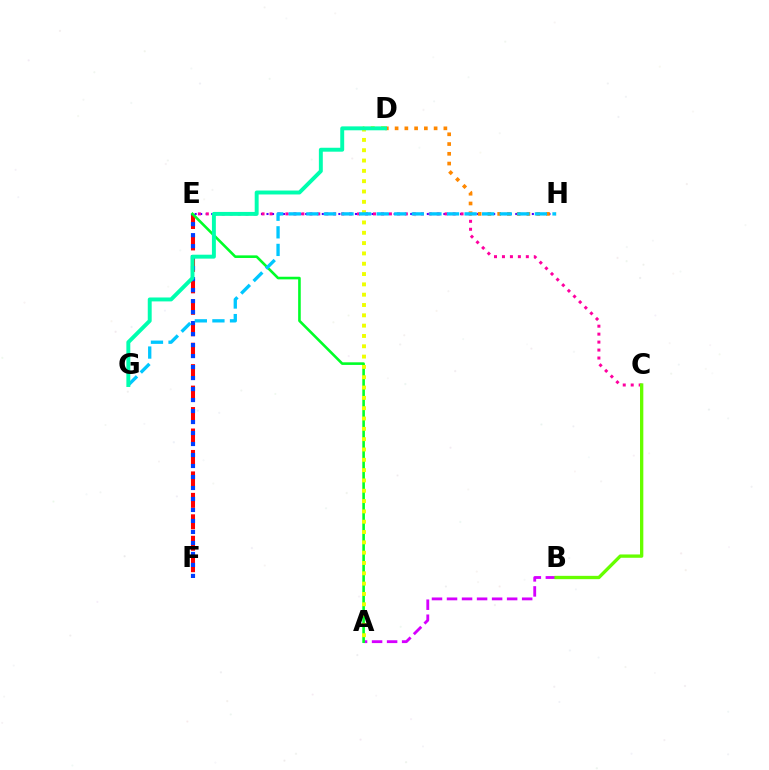{('E', 'F'): [{'color': '#ff0000', 'line_style': 'dashed', 'thickness': 2.91}, {'color': '#003fff', 'line_style': 'dotted', 'thickness': 2.99}], ('E', 'H'): [{'color': '#4f00ff', 'line_style': 'dotted', 'thickness': 1.5}], ('A', 'B'): [{'color': '#d600ff', 'line_style': 'dashed', 'thickness': 2.04}], ('C', 'E'): [{'color': '#ff00a0', 'line_style': 'dotted', 'thickness': 2.16}], ('D', 'H'): [{'color': '#ff8800', 'line_style': 'dotted', 'thickness': 2.65}], ('A', 'E'): [{'color': '#00ff27', 'line_style': 'solid', 'thickness': 1.88}], ('B', 'C'): [{'color': '#66ff00', 'line_style': 'solid', 'thickness': 2.39}], ('A', 'D'): [{'color': '#eeff00', 'line_style': 'dotted', 'thickness': 2.8}], ('G', 'H'): [{'color': '#00c7ff', 'line_style': 'dashed', 'thickness': 2.39}], ('D', 'G'): [{'color': '#00ffaf', 'line_style': 'solid', 'thickness': 2.83}]}